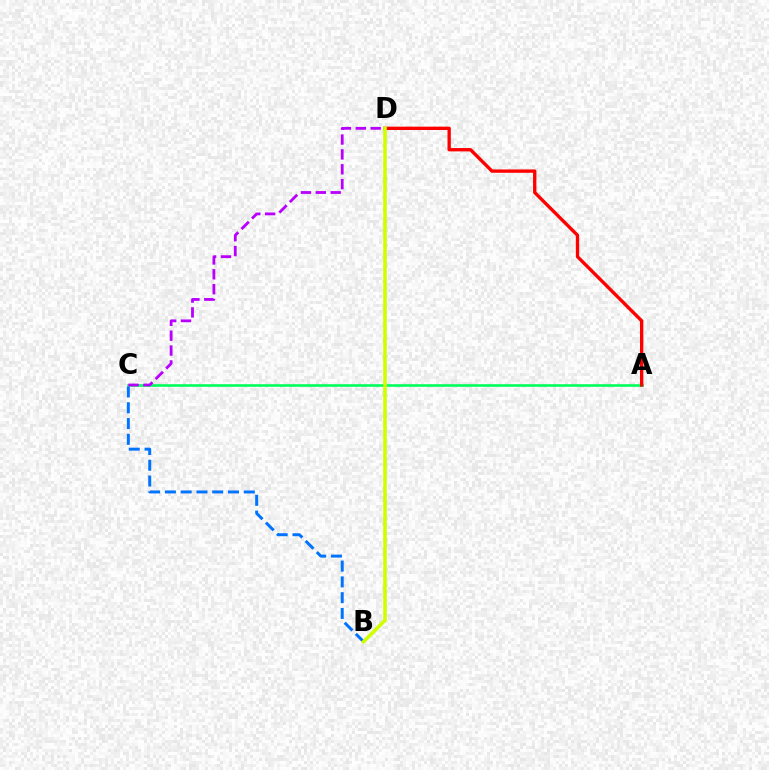{('A', 'C'): [{'color': '#00ff5c', 'line_style': 'solid', 'thickness': 1.89}], ('B', 'C'): [{'color': '#0074ff', 'line_style': 'dashed', 'thickness': 2.14}], ('A', 'D'): [{'color': '#ff0000', 'line_style': 'solid', 'thickness': 2.4}], ('C', 'D'): [{'color': '#b900ff', 'line_style': 'dashed', 'thickness': 2.02}], ('B', 'D'): [{'color': '#d1ff00', 'line_style': 'solid', 'thickness': 2.59}]}